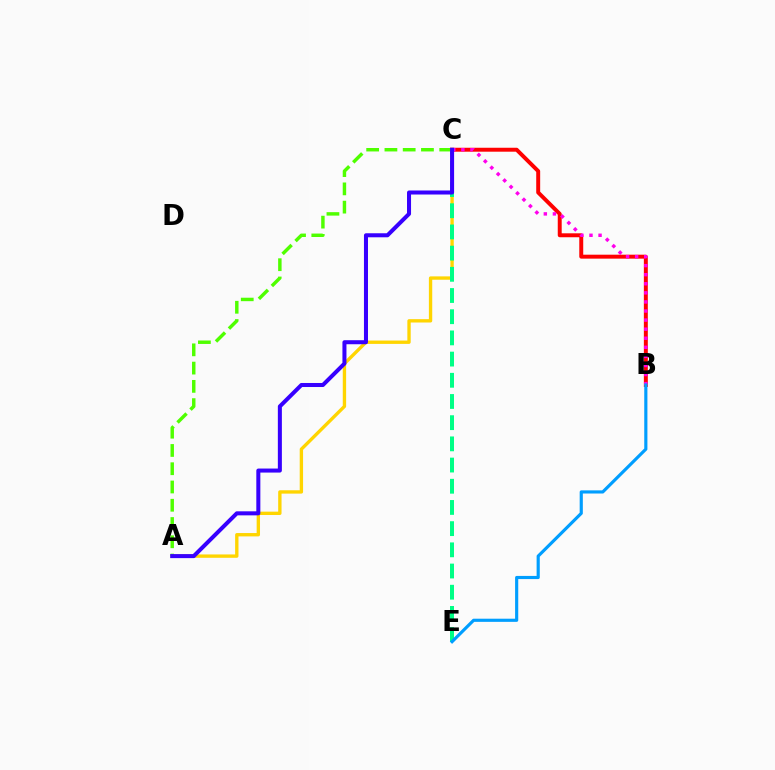{('A', 'C'): [{'color': '#ffd500', 'line_style': 'solid', 'thickness': 2.41}, {'color': '#4fff00', 'line_style': 'dashed', 'thickness': 2.48}, {'color': '#3700ff', 'line_style': 'solid', 'thickness': 2.9}], ('B', 'C'): [{'color': '#ff0000', 'line_style': 'solid', 'thickness': 2.84}, {'color': '#ff00ed', 'line_style': 'dotted', 'thickness': 2.47}], ('C', 'E'): [{'color': '#00ff86', 'line_style': 'dashed', 'thickness': 2.88}], ('B', 'E'): [{'color': '#009eff', 'line_style': 'solid', 'thickness': 2.27}]}